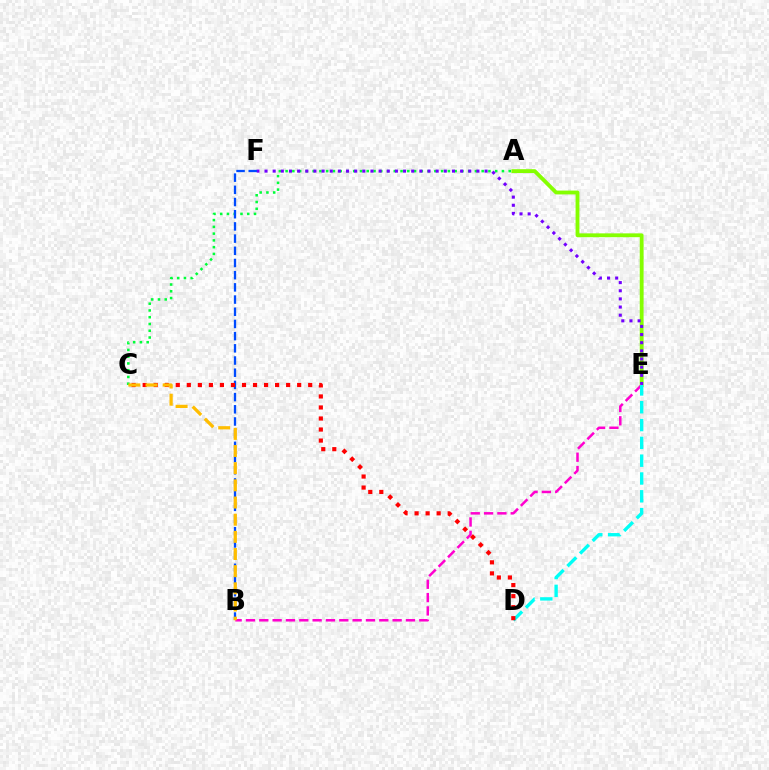{('A', 'C'): [{'color': '#00ff39', 'line_style': 'dotted', 'thickness': 1.84}], ('A', 'E'): [{'color': '#84ff00', 'line_style': 'solid', 'thickness': 2.76}], ('E', 'F'): [{'color': '#7200ff', 'line_style': 'dotted', 'thickness': 2.21}], ('B', 'F'): [{'color': '#004bff', 'line_style': 'dashed', 'thickness': 1.66}], ('B', 'E'): [{'color': '#ff00cf', 'line_style': 'dashed', 'thickness': 1.81}], ('D', 'E'): [{'color': '#00fff6', 'line_style': 'dashed', 'thickness': 2.42}], ('C', 'D'): [{'color': '#ff0000', 'line_style': 'dotted', 'thickness': 3.0}], ('B', 'C'): [{'color': '#ffbd00', 'line_style': 'dashed', 'thickness': 2.33}]}